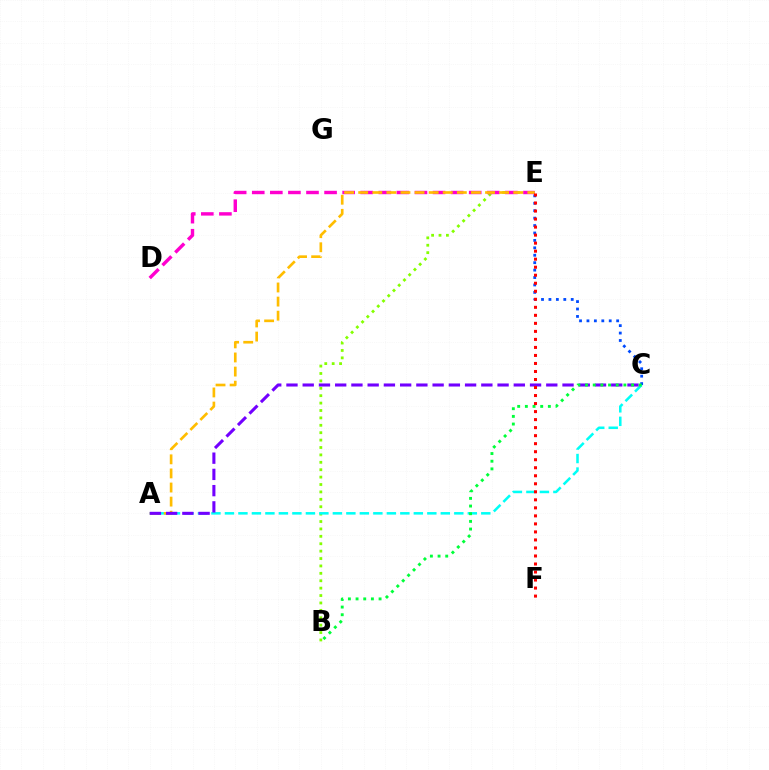{('C', 'E'): [{'color': '#004bff', 'line_style': 'dotted', 'thickness': 2.02}], ('B', 'E'): [{'color': '#84ff00', 'line_style': 'dotted', 'thickness': 2.01}], ('A', 'C'): [{'color': '#00fff6', 'line_style': 'dashed', 'thickness': 1.83}, {'color': '#7200ff', 'line_style': 'dashed', 'thickness': 2.21}], ('D', 'E'): [{'color': '#ff00cf', 'line_style': 'dashed', 'thickness': 2.46}], ('A', 'E'): [{'color': '#ffbd00', 'line_style': 'dashed', 'thickness': 1.91}], ('B', 'C'): [{'color': '#00ff39', 'line_style': 'dotted', 'thickness': 2.08}], ('E', 'F'): [{'color': '#ff0000', 'line_style': 'dotted', 'thickness': 2.18}]}